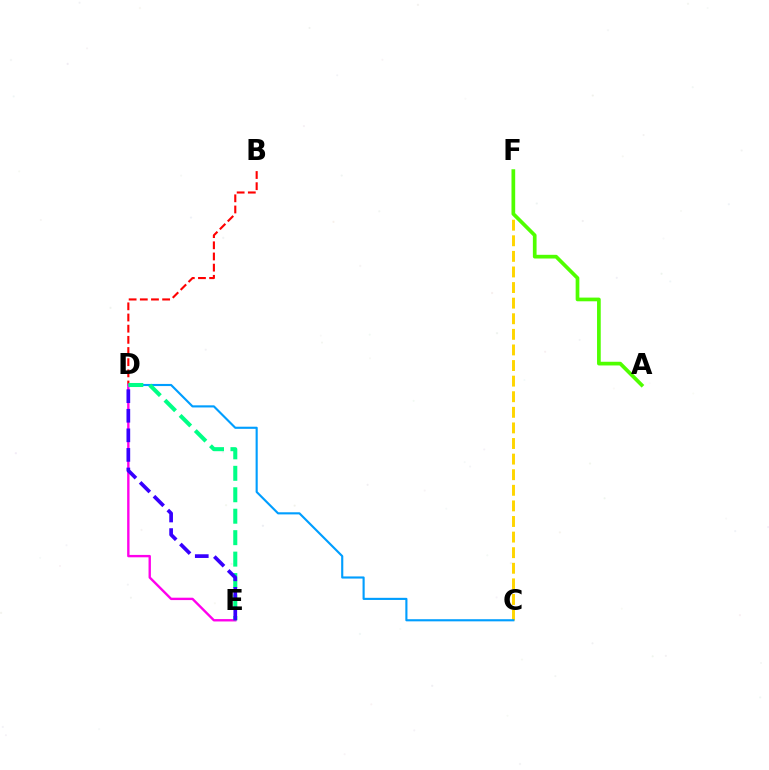{('B', 'D'): [{'color': '#ff0000', 'line_style': 'dashed', 'thickness': 1.52}], ('C', 'F'): [{'color': '#ffd500', 'line_style': 'dashed', 'thickness': 2.12}], ('A', 'F'): [{'color': '#4fff00', 'line_style': 'solid', 'thickness': 2.66}], ('C', 'D'): [{'color': '#009eff', 'line_style': 'solid', 'thickness': 1.53}], ('D', 'E'): [{'color': '#ff00ed', 'line_style': 'solid', 'thickness': 1.71}, {'color': '#00ff86', 'line_style': 'dashed', 'thickness': 2.91}, {'color': '#3700ff', 'line_style': 'dashed', 'thickness': 2.66}]}